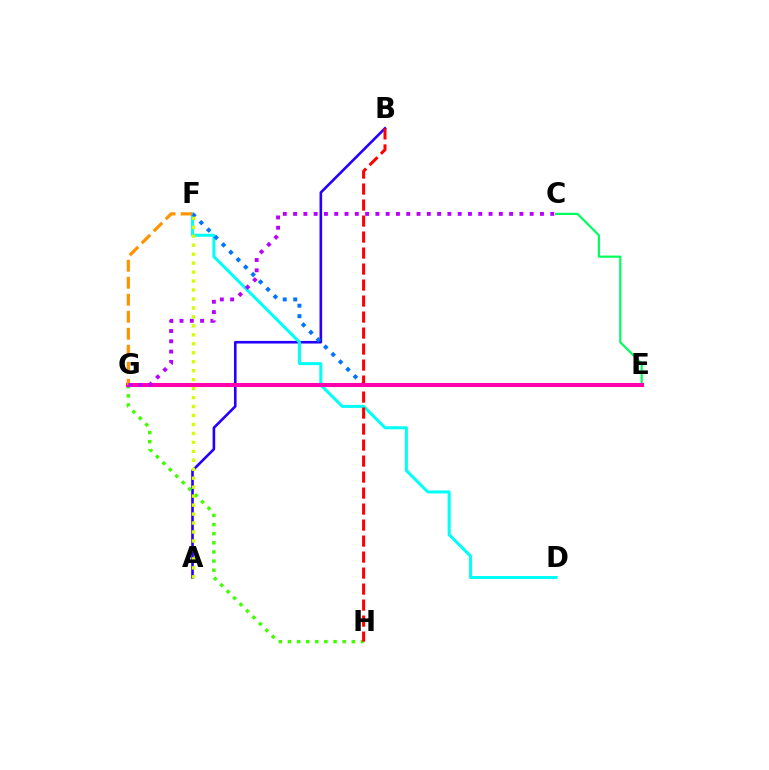{('A', 'B'): [{'color': '#2500ff', 'line_style': 'solid', 'thickness': 1.89}], ('D', 'F'): [{'color': '#00fff6', 'line_style': 'solid', 'thickness': 2.17}], ('C', 'E'): [{'color': '#00ff5c', 'line_style': 'solid', 'thickness': 1.58}], ('E', 'F'): [{'color': '#0074ff', 'line_style': 'dotted', 'thickness': 2.85}], ('G', 'H'): [{'color': '#3dff00', 'line_style': 'dotted', 'thickness': 2.48}], ('B', 'H'): [{'color': '#ff0000', 'line_style': 'dashed', 'thickness': 2.17}], ('E', 'G'): [{'color': '#ff00ac', 'line_style': 'solid', 'thickness': 2.94}], ('F', 'G'): [{'color': '#ff9400', 'line_style': 'dashed', 'thickness': 2.31}], ('A', 'F'): [{'color': '#d1ff00', 'line_style': 'dotted', 'thickness': 2.43}], ('C', 'G'): [{'color': '#b900ff', 'line_style': 'dotted', 'thickness': 2.8}]}